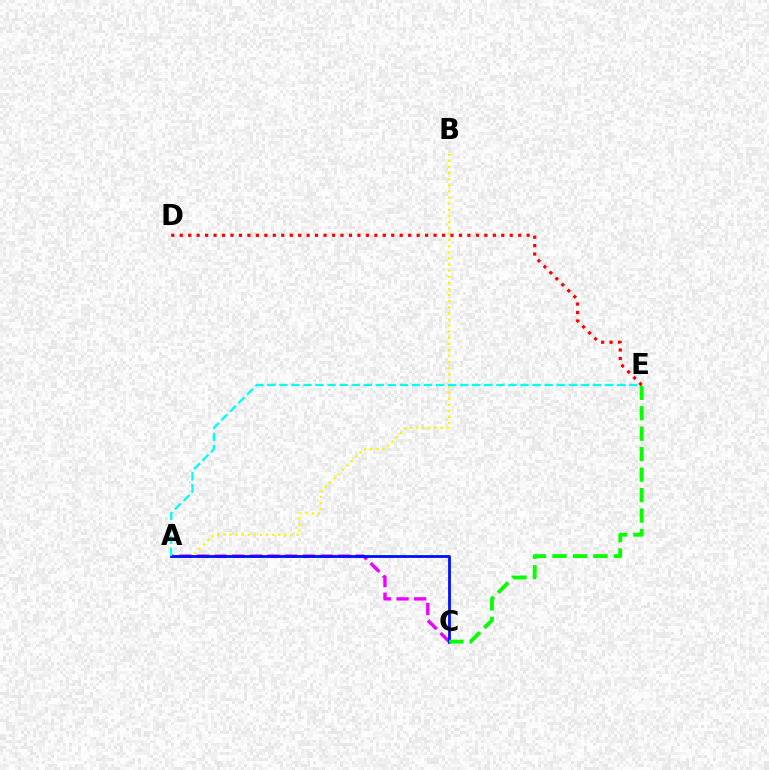{('A', 'B'): [{'color': '#fcf500', 'line_style': 'dotted', 'thickness': 1.66}], ('A', 'C'): [{'color': '#ee00ff', 'line_style': 'dashed', 'thickness': 2.4}, {'color': '#0010ff', 'line_style': 'solid', 'thickness': 2.02}], ('A', 'E'): [{'color': '#00fff6', 'line_style': 'dashed', 'thickness': 1.64}], ('C', 'E'): [{'color': '#08ff00', 'line_style': 'dashed', 'thickness': 2.78}], ('D', 'E'): [{'color': '#ff0000', 'line_style': 'dotted', 'thickness': 2.3}]}